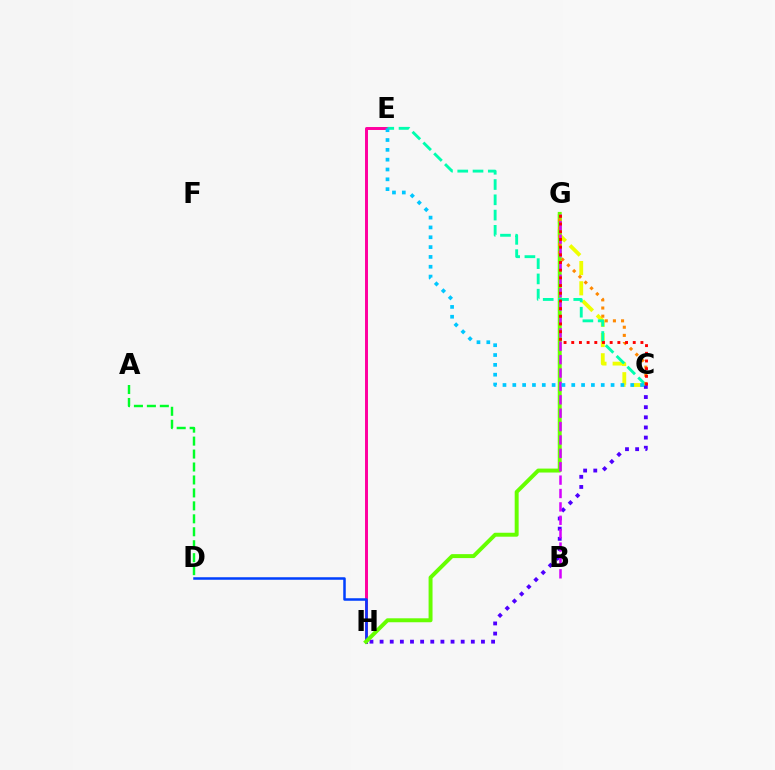{('C', 'G'): [{'color': '#eeff00', 'line_style': 'dashed', 'thickness': 2.75}, {'color': '#ff8800', 'line_style': 'dotted', 'thickness': 2.21}, {'color': '#ff0000', 'line_style': 'dotted', 'thickness': 2.09}], ('C', 'H'): [{'color': '#4f00ff', 'line_style': 'dotted', 'thickness': 2.75}], ('E', 'H'): [{'color': '#ff00a0', 'line_style': 'solid', 'thickness': 2.13}], ('D', 'H'): [{'color': '#003fff', 'line_style': 'solid', 'thickness': 1.81}], ('G', 'H'): [{'color': '#66ff00', 'line_style': 'solid', 'thickness': 2.84}], ('C', 'E'): [{'color': '#00ffaf', 'line_style': 'dashed', 'thickness': 2.07}, {'color': '#00c7ff', 'line_style': 'dotted', 'thickness': 2.67}], ('B', 'G'): [{'color': '#d600ff', 'line_style': 'dashed', 'thickness': 1.82}], ('A', 'D'): [{'color': '#00ff27', 'line_style': 'dashed', 'thickness': 1.76}]}